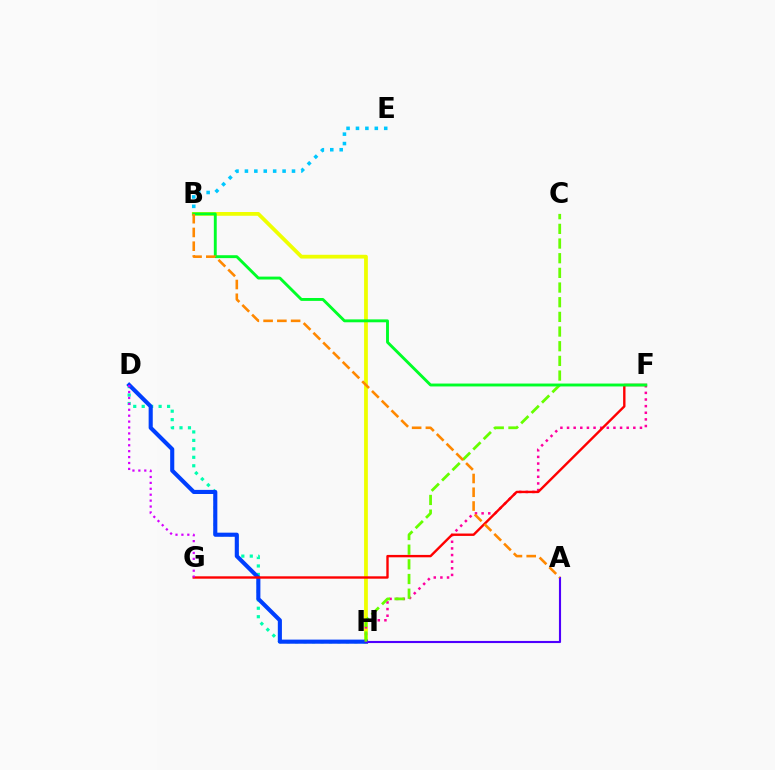{('B', 'E'): [{'color': '#00c7ff', 'line_style': 'dotted', 'thickness': 2.56}], ('B', 'H'): [{'color': '#eeff00', 'line_style': 'solid', 'thickness': 2.71}], ('D', 'H'): [{'color': '#00ffaf', 'line_style': 'dotted', 'thickness': 2.3}, {'color': '#003fff', 'line_style': 'solid', 'thickness': 2.96}], ('F', 'H'): [{'color': '#ff00a0', 'line_style': 'dotted', 'thickness': 1.8}], ('F', 'G'): [{'color': '#ff0000', 'line_style': 'solid', 'thickness': 1.72}], ('D', 'G'): [{'color': '#d600ff', 'line_style': 'dotted', 'thickness': 1.61}], ('A', 'H'): [{'color': '#4f00ff', 'line_style': 'solid', 'thickness': 1.53}], ('C', 'H'): [{'color': '#66ff00', 'line_style': 'dashed', 'thickness': 1.99}], ('B', 'F'): [{'color': '#00ff27', 'line_style': 'solid', 'thickness': 2.08}], ('A', 'B'): [{'color': '#ff8800', 'line_style': 'dashed', 'thickness': 1.87}]}